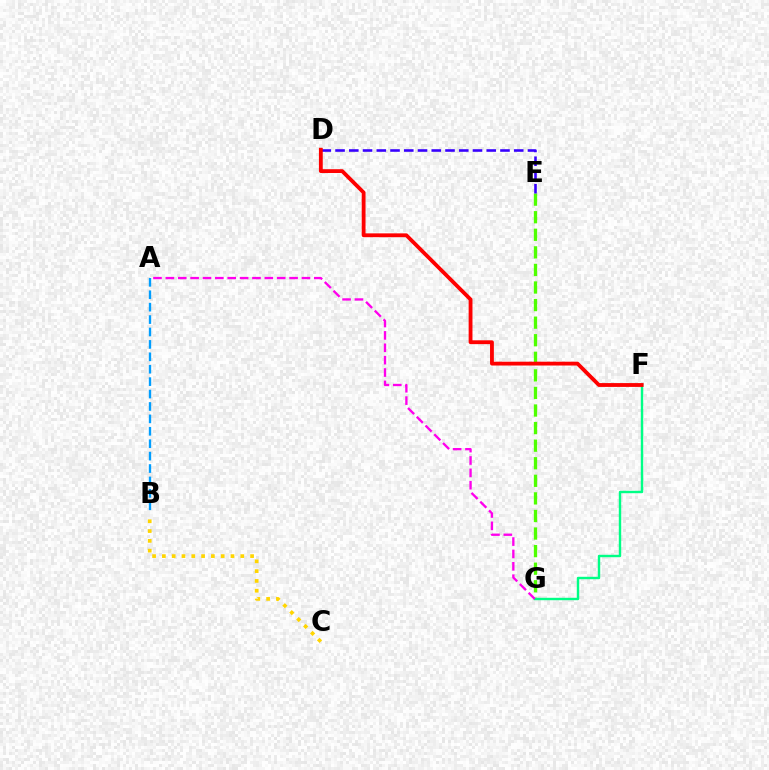{('E', 'G'): [{'color': '#4fff00', 'line_style': 'dashed', 'thickness': 2.39}], ('F', 'G'): [{'color': '#00ff86', 'line_style': 'solid', 'thickness': 1.74}], ('A', 'G'): [{'color': '#ff00ed', 'line_style': 'dashed', 'thickness': 1.68}], ('A', 'B'): [{'color': '#009eff', 'line_style': 'dashed', 'thickness': 1.69}], ('B', 'C'): [{'color': '#ffd500', 'line_style': 'dotted', 'thickness': 2.66}], ('D', 'E'): [{'color': '#3700ff', 'line_style': 'dashed', 'thickness': 1.87}], ('D', 'F'): [{'color': '#ff0000', 'line_style': 'solid', 'thickness': 2.76}]}